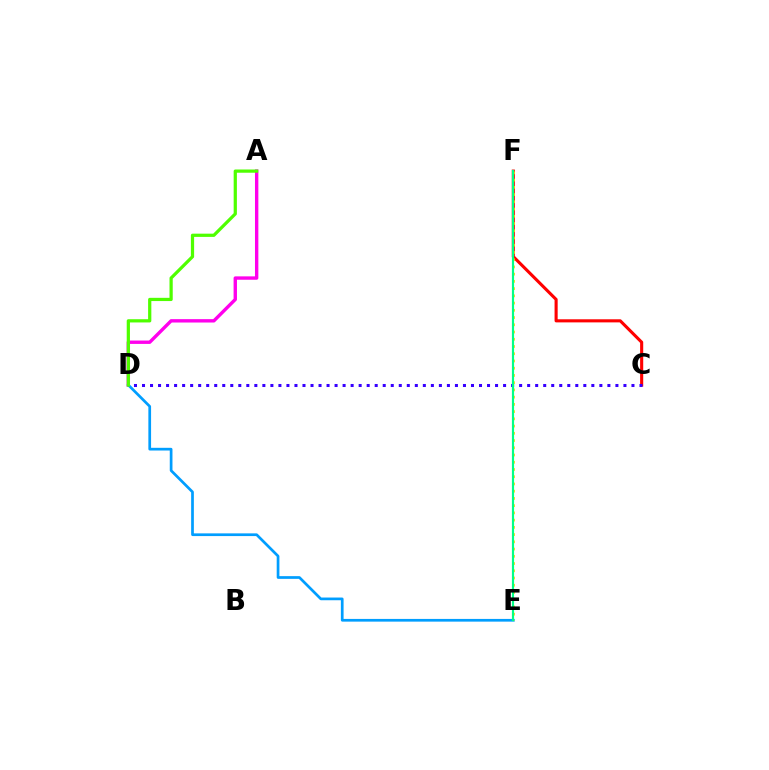{('A', 'D'): [{'color': '#ff00ed', 'line_style': 'solid', 'thickness': 2.43}, {'color': '#4fff00', 'line_style': 'solid', 'thickness': 2.33}], ('C', 'F'): [{'color': '#ff0000', 'line_style': 'solid', 'thickness': 2.23}], ('C', 'D'): [{'color': '#3700ff', 'line_style': 'dotted', 'thickness': 2.18}], ('D', 'E'): [{'color': '#009eff', 'line_style': 'solid', 'thickness': 1.95}], ('E', 'F'): [{'color': '#ffd500', 'line_style': 'dotted', 'thickness': 1.97}, {'color': '#00ff86', 'line_style': 'solid', 'thickness': 1.56}]}